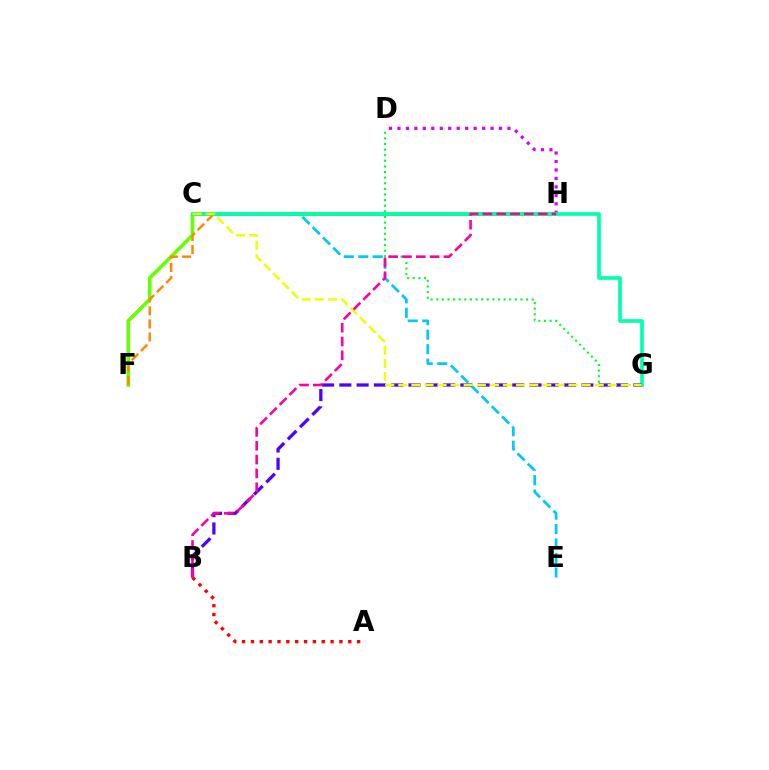{('C', 'H'): [{'color': '#003fff', 'line_style': 'solid', 'thickness': 1.82}], ('D', 'G'): [{'color': '#00ff27', 'line_style': 'dotted', 'thickness': 1.53}], ('F', 'H'): [{'color': '#66ff00', 'line_style': 'solid', 'thickness': 2.63}, {'color': '#ff8800', 'line_style': 'dashed', 'thickness': 1.78}], ('D', 'H'): [{'color': '#d600ff', 'line_style': 'dotted', 'thickness': 2.3}], ('C', 'E'): [{'color': '#00c7ff', 'line_style': 'dashed', 'thickness': 1.96}], ('C', 'G'): [{'color': '#00ffaf', 'line_style': 'solid', 'thickness': 2.63}, {'color': '#eeff00', 'line_style': 'dashed', 'thickness': 1.78}], ('B', 'G'): [{'color': '#4f00ff', 'line_style': 'dashed', 'thickness': 2.35}], ('A', 'B'): [{'color': '#ff0000', 'line_style': 'dotted', 'thickness': 2.4}], ('B', 'H'): [{'color': '#ff00a0', 'line_style': 'dashed', 'thickness': 1.88}]}